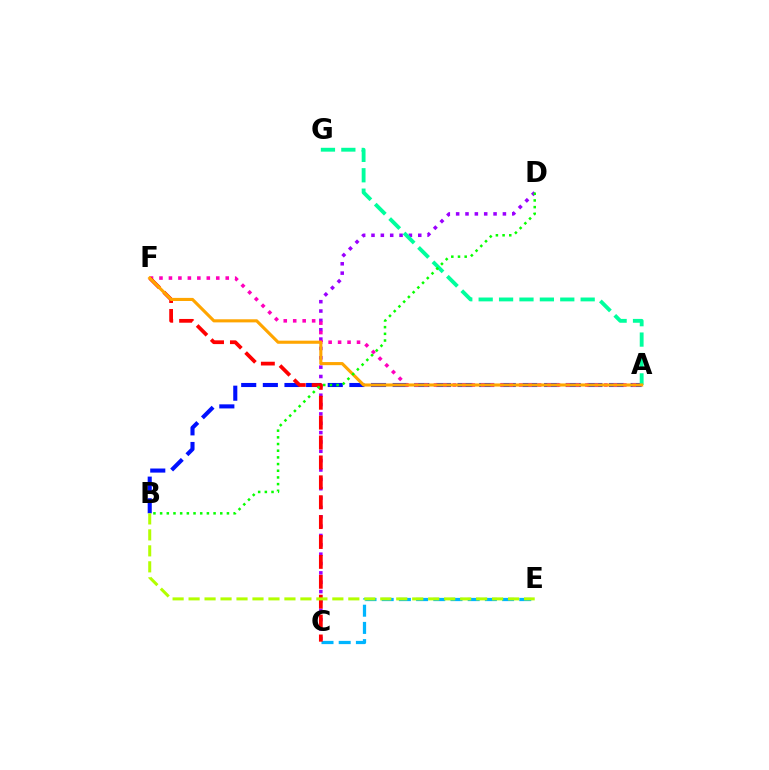{('A', 'B'): [{'color': '#0010ff', 'line_style': 'dashed', 'thickness': 2.94}], ('C', 'D'): [{'color': '#9b00ff', 'line_style': 'dotted', 'thickness': 2.54}], ('C', 'E'): [{'color': '#00b5ff', 'line_style': 'dashed', 'thickness': 2.34}], ('A', 'F'): [{'color': '#ff00bd', 'line_style': 'dotted', 'thickness': 2.57}, {'color': '#ffa500', 'line_style': 'solid', 'thickness': 2.23}], ('C', 'F'): [{'color': '#ff0000', 'line_style': 'dashed', 'thickness': 2.7}], ('A', 'G'): [{'color': '#00ff9d', 'line_style': 'dashed', 'thickness': 2.77}], ('B', 'E'): [{'color': '#b3ff00', 'line_style': 'dashed', 'thickness': 2.17}], ('B', 'D'): [{'color': '#08ff00', 'line_style': 'dotted', 'thickness': 1.82}]}